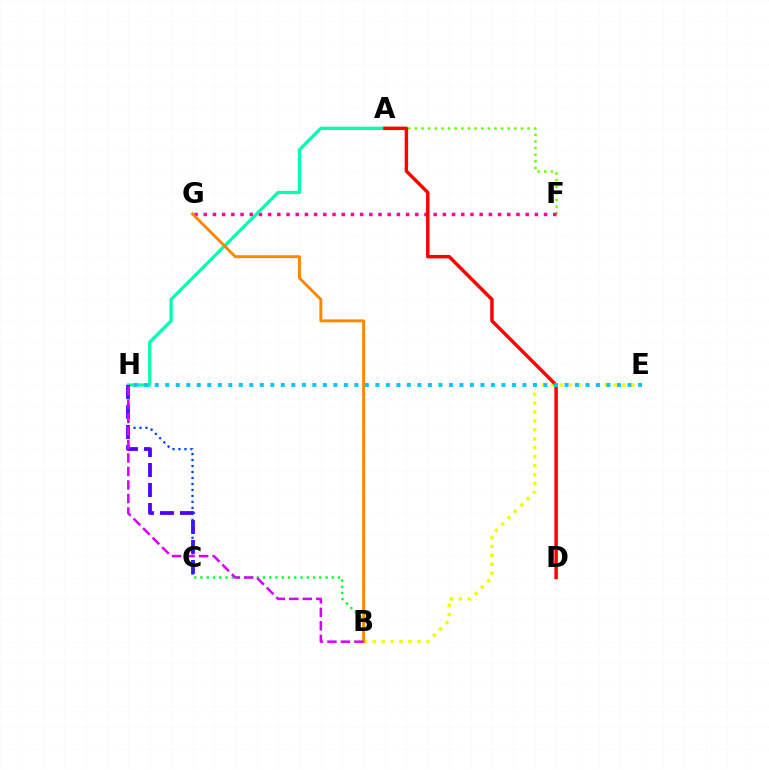{('A', 'F'): [{'color': '#66ff00', 'line_style': 'dotted', 'thickness': 1.8}], ('B', 'C'): [{'color': '#00ff27', 'line_style': 'dotted', 'thickness': 1.7}], ('F', 'G'): [{'color': '#ff00a0', 'line_style': 'dotted', 'thickness': 2.5}], ('A', 'H'): [{'color': '#00ffaf', 'line_style': 'solid', 'thickness': 2.35}], ('B', 'E'): [{'color': '#eeff00', 'line_style': 'dotted', 'thickness': 2.43}], ('C', 'H'): [{'color': '#4f00ff', 'line_style': 'dashed', 'thickness': 2.72}, {'color': '#003fff', 'line_style': 'dotted', 'thickness': 1.62}], ('B', 'G'): [{'color': '#ff8800', 'line_style': 'solid', 'thickness': 2.11}], ('B', 'H'): [{'color': '#d600ff', 'line_style': 'dashed', 'thickness': 1.83}], ('A', 'D'): [{'color': '#ff0000', 'line_style': 'solid', 'thickness': 2.49}], ('E', 'H'): [{'color': '#00c7ff', 'line_style': 'dotted', 'thickness': 2.85}]}